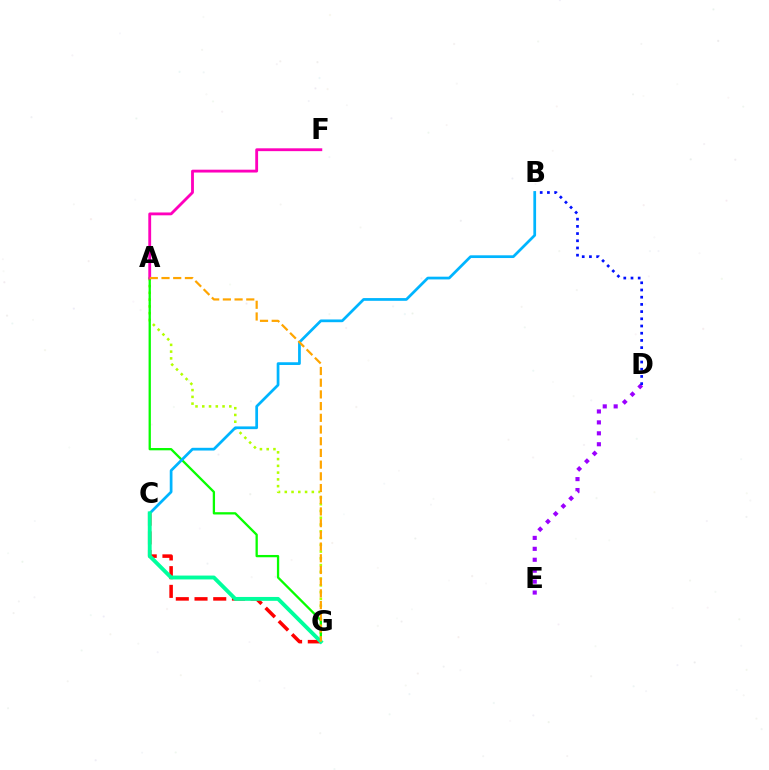{('A', 'G'): [{'color': '#b3ff00', 'line_style': 'dotted', 'thickness': 1.84}, {'color': '#08ff00', 'line_style': 'solid', 'thickness': 1.65}, {'color': '#ffa500', 'line_style': 'dashed', 'thickness': 1.59}], ('D', 'E'): [{'color': '#9b00ff', 'line_style': 'dotted', 'thickness': 2.97}], ('B', 'D'): [{'color': '#0010ff', 'line_style': 'dotted', 'thickness': 1.96}], ('A', 'F'): [{'color': '#ff00bd', 'line_style': 'solid', 'thickness': 2.04}], ('C', 'G'): [{'color': '#ff0000', 'line_style': 'dashed', 'thickness': 2.54}, {'color': '#00ff9d', 'line_style': 'solid', 'thickness': 2.79}], ('B', 'C'): [{'color': '#00b5ff', 'line_style': 'solid', 'thickness': 1.97}]}